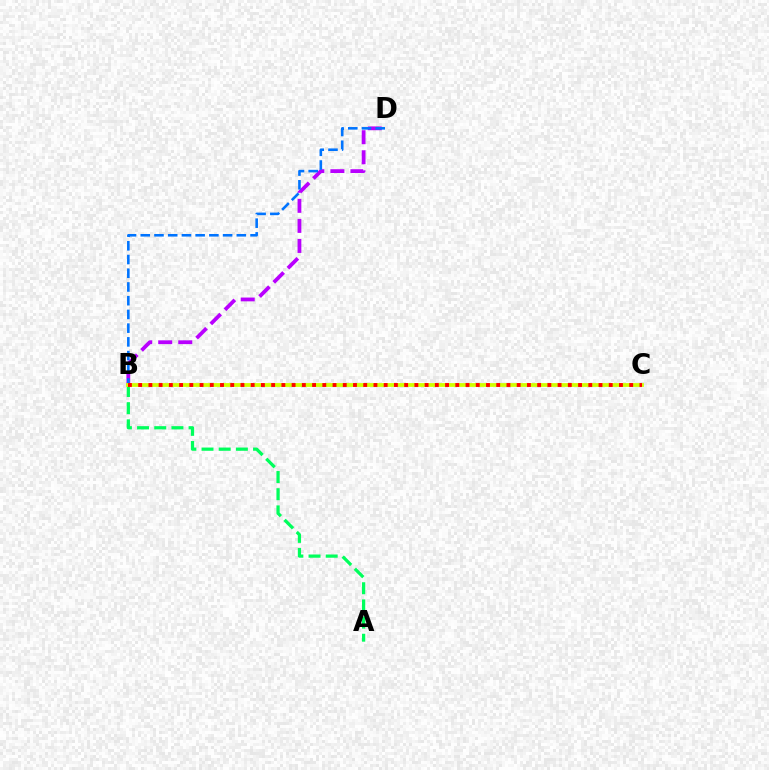{('B', 'D'): [{'color': '#b900ff', 'line_style': 'dashed', 'thickness': 2.72}, {'color': '#0074ff', 'line_style': 'dashed', 'thickness': 1.86}], ('A', 'B'): [{'color': '#00ff5c', 'line_style': 'dashed', 'thickness': 2.33}], ('B', 'C'): [{'color': '#d1ff00', 'line_style': 'solid', 'thickness': 2.73}, {'color': '#ff0000', 'line_style': 'dotted', 'thickness': 2.78}]}